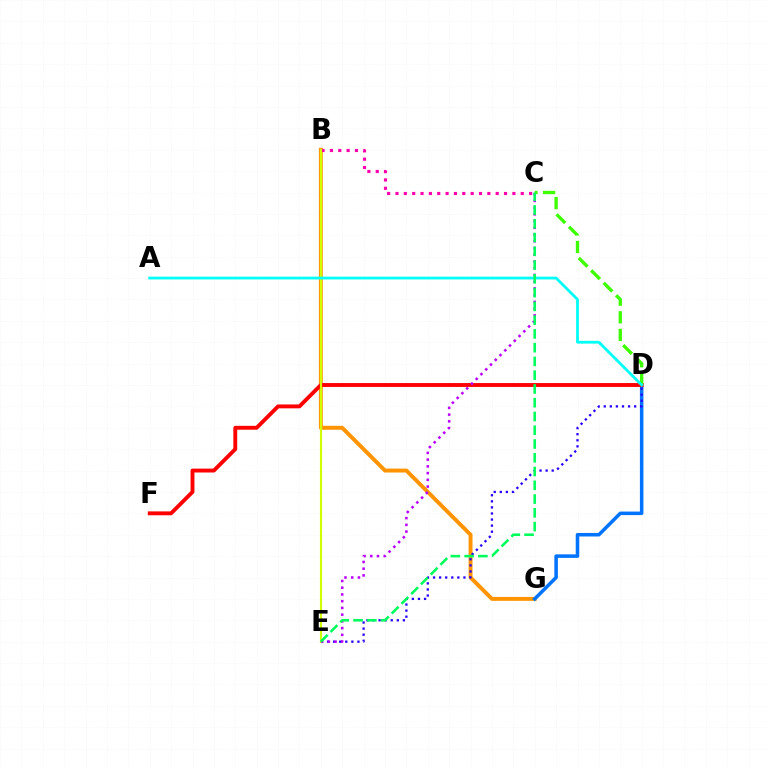{('B', 'G'): [{'color': '#ff9400', 'line_style': 'solid', 'thickness': 2.82}], ('B', 'C'): [{'color': '#ff00ac', 'line_style': 'dotted', 'thickness': 2.27}], ('D', 'G'): [{'color': '#0074ff', 'line_style': 'solid', 'thickness': 2.54}], ('D', 'E'): [{'color': '#2500ff', 'line_style': 'dotted', 'thickness': 1.65}], ('D', 'F'): [{'color': '#ff0000', 'line_style': 'solid', 'thickness': 2.79}], ('B', 'E'): [{'color': '#d1ff00', 'line_style': 'solid', 'thickness': 1.54}], ('C', 'D'): [{'color': '#3dff00', 'line_style': 'dashed', 'thickness': 2.39}], ('C', 'E'): [{'color': '#b900ff', 'line_style': 'dotted', 'thickness': 1.83}, {'color': '#00ff5c', 'line_style': 'dashed', 'thickness': 1.87}], ('A', 'D'): [{'color': '#00fff6', 'line_style': 'solid', 'thickness': 2.0}]}